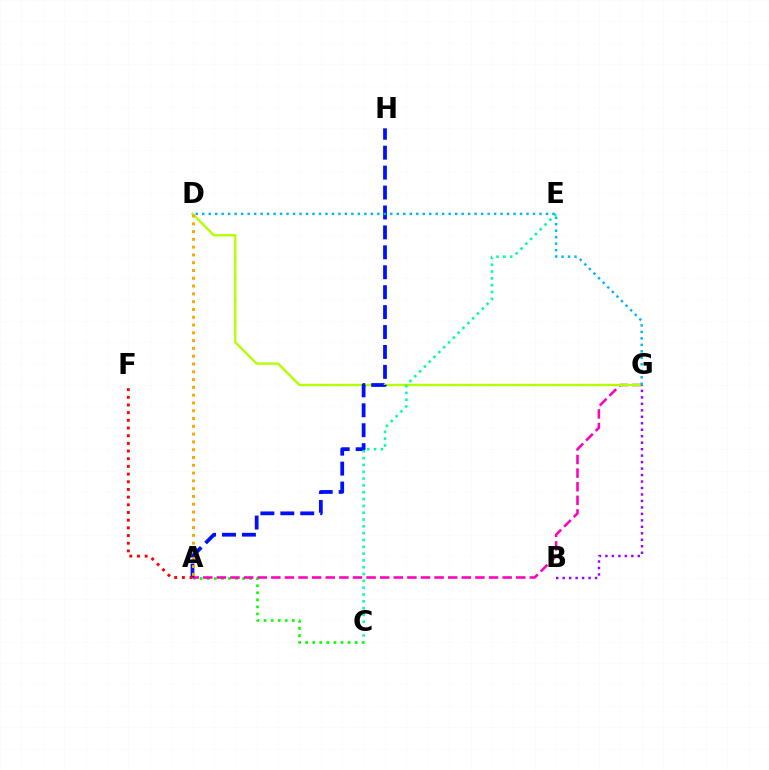{('A', 'C'): [{'color': '#08ff00', 'line_style': 'dotted', 'thickness': 1.92}], ('A', 'G'): [{'color': '#ff00bd', 'line_style': 'dashed', 'thickness': 1.85}], ('D', 'G'): [{'color': '#b3ff00', 'line_style': 'solid', 'thickness': 1.7}, {'color': '#00b5ff', 'line_style': 'dotted', 'thickness': 1.76}], ('A', 'H'): [{'color': '#0010ff', 'line_style': 'dashed', 'thickness': 2.71}], ('A', 'D'): [{'color': '#ffa500', 'line_style': 'dotted', 'thickness': 2.12}], ('A', 'F'): [{'color': '#ff0000', 'line_style': 'dotted', 'thickness': 2.09}], ('C', 'E'): [{'color': '#00ff9d', 'line_style': 'dotted', 'thickness': 1.85}], ('B', 'G'): [{'color': '#9b00ff', 'line_style': 'dotted', 'thickness': 1.76}]}